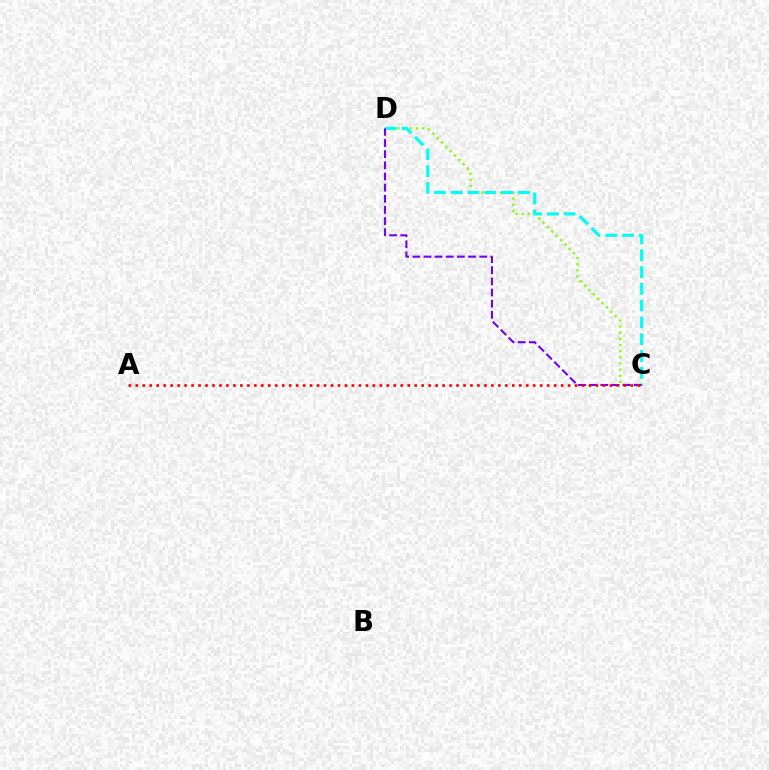{('C', 'D'): [{'color': '#84ff00', 'line_style': 'dotted', 'thickness': 1.67}, {'color': '#00fff6', 'line_style': 'dashed', 'thickness': 2.28}, {'color': '#7200ff', 'line_style': 'dashed', 'thickness': 1.51}], ('A', 'C'): [{'color': '#ff0000', 'line_style': 'dotted', 'thickness': 1.89}]}